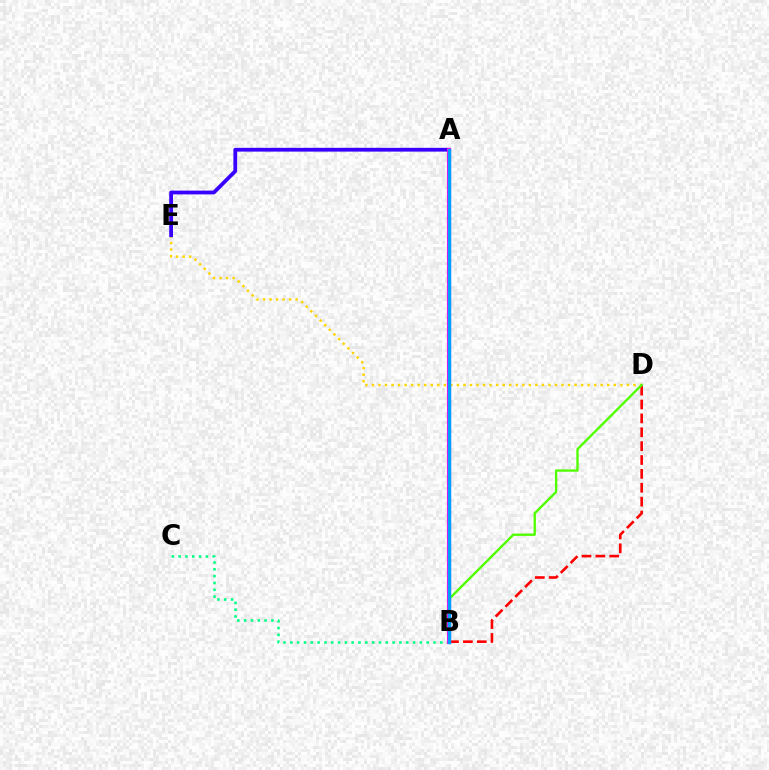{('B', 'D'): [{'color': '#ff0000', 'line_style': 'dashed', 'thickness': 1.89}, {'color': '#4fff00', 'line_style': 'solid', 'thickness': 1.69}], ('B', 'C'): [{'color': '#00ff86', 'line_style': 'dotted', 'thickness': 1.85}], ('D', 'E'): [{'color': '#ffd500', 'line_style': 'dotted', 'thickness': 1.78}], ('A', 'E'): [{'color': '#3700ff', 'line_style': 'solid', 'thickness': 2.72}], ('A', 'B'): [{'color': '#ff00ed', 'line_style': 'solid', 'thickness': 2.99}, {'color': '#009eff', 'line_style': 'solid', 'thickness': 2.44}]}